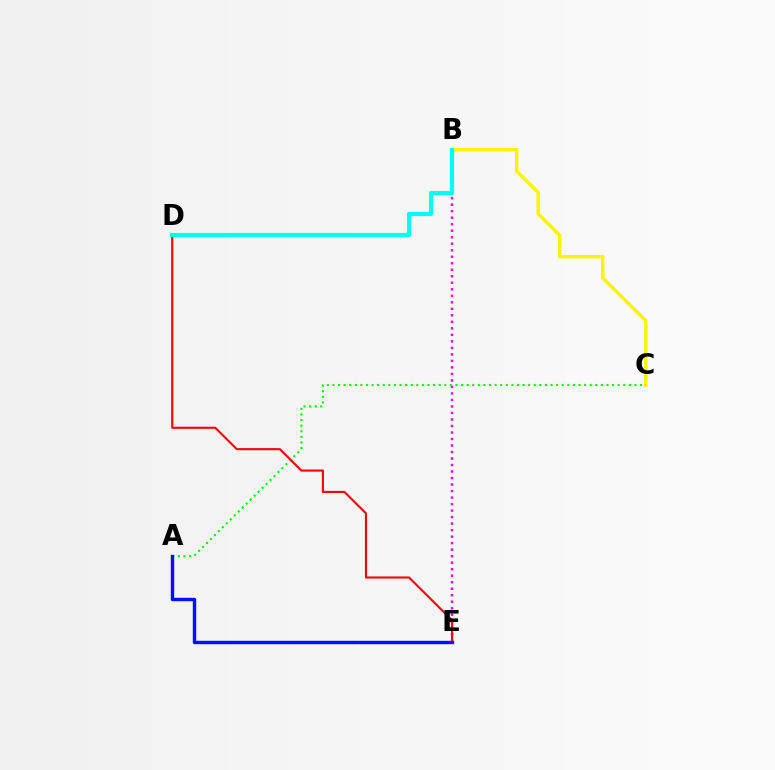{('B', 'C'): [{'color': '#fcf500', 'line_style': 'solid', 'thickness': 2.47}], ('B', 'E'): [{'color': '#ee00ff', 'line_style': 'dotted', 'thickness': 1.77}], ('A', 'C'): [{'color': '#08ff00', 'line_style': 'dotted', 'thickness': 1.52}], ('D', 'E'): [{'color': '#ff0000', 'line_style': 'solid', 'thickness': 1.52}], ('A', 'E'): [{'color': '#0010ff', 'line_style': 'solid', 'thickness': 2.45}], ('B', 'D'): [{'color': '#00fff6', 'line_style': 'solid', 'thickness': 2.99}]}